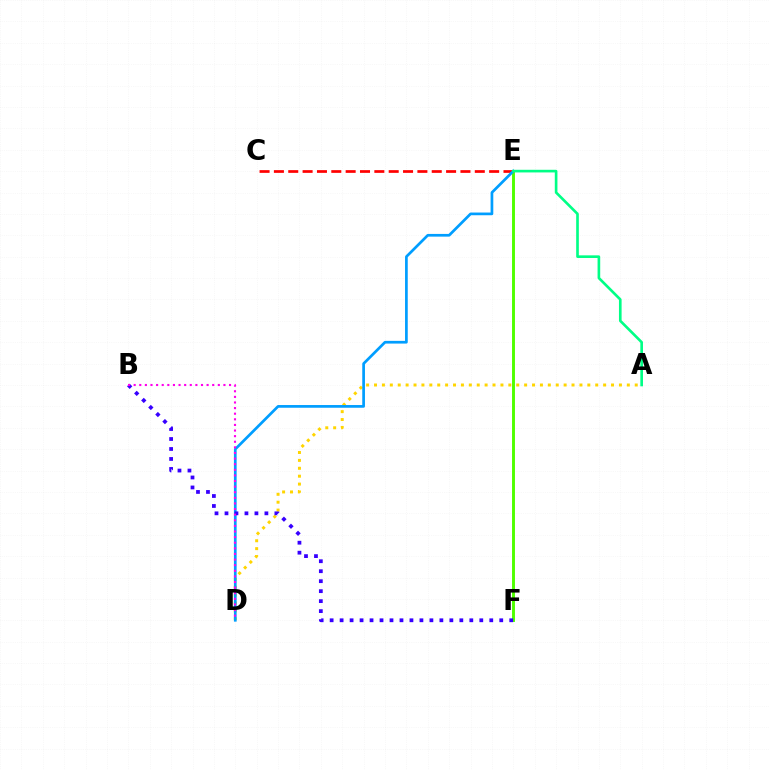{('E', 'F'): [{'color': '#4fff00', 'line_style': 'solid', 'thickness': 2.1}], ('A', 'D'): [{'color': '#ffd500', 'line_style': 'dotted', 'thickness': 2.15}], ('C', 'E'): [{'color': '#ff0000', 'line_style': 'dashed', 'thickness': 1.95}], ('D', 'E'): [{'color': '#009eff', 'line_style': 'solid', 'thickness': 1.95}], ('B', 'F'): [{'color': '#3700ff', 'line_style': 'dotted', 'thickness': 2.71}], ('B', 'D'): [{'color': '#ff00ed', 'line_style': 'dotted', 'thickness': 1.52}], ('A', 'E'): [{'color': '#00ff86', 'line_style': 'solid', 'thickness': 1.9}]}